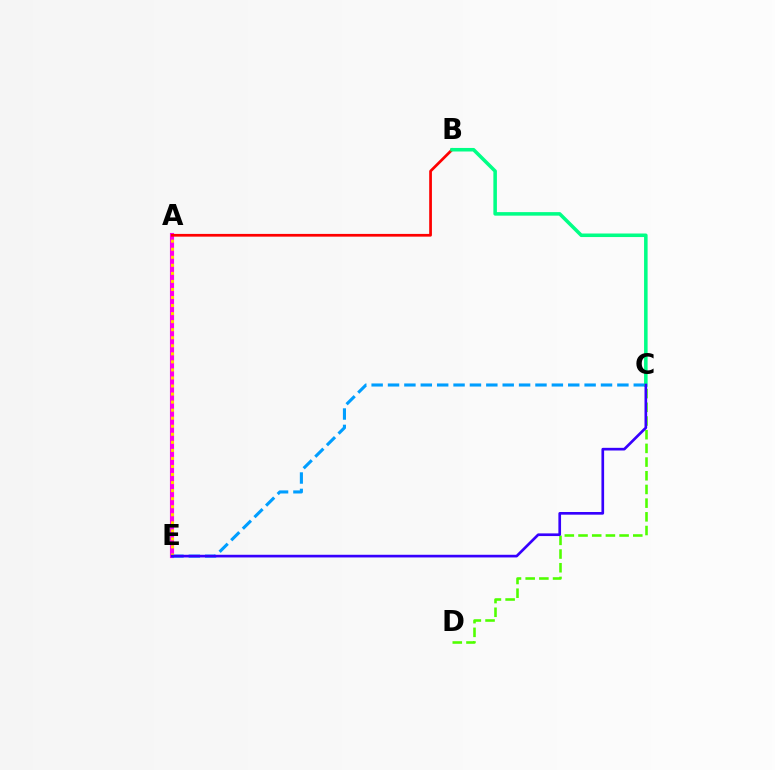{('C', 'D'): [{'color': '#4fff00', 'line_style': 'dashed', 'thickness': 1.86}], ('A', 'E'): [{'color': '#ff00ed', 'line_style': 'solid', 'thickness': 2.97}, {'color': '#ffd500', 'line_style': 'dotted', 'thickness': 2.19}], ('A', 'B'): [{'color': '#ff0000', 'line_style': 'solid', 'thickness': 1.96}], ('C', 'E'): [{'color': '#009eff', 'line_style': 'dashed', 'thickness': 2.23}, {'color': '#3700ff', 'line_style': 'solid', 'thickness': 1.92}], ('B', 'C'): [{'color': '#00ff86', 'line_style': 'solid', 'thickness': 2.55}]}